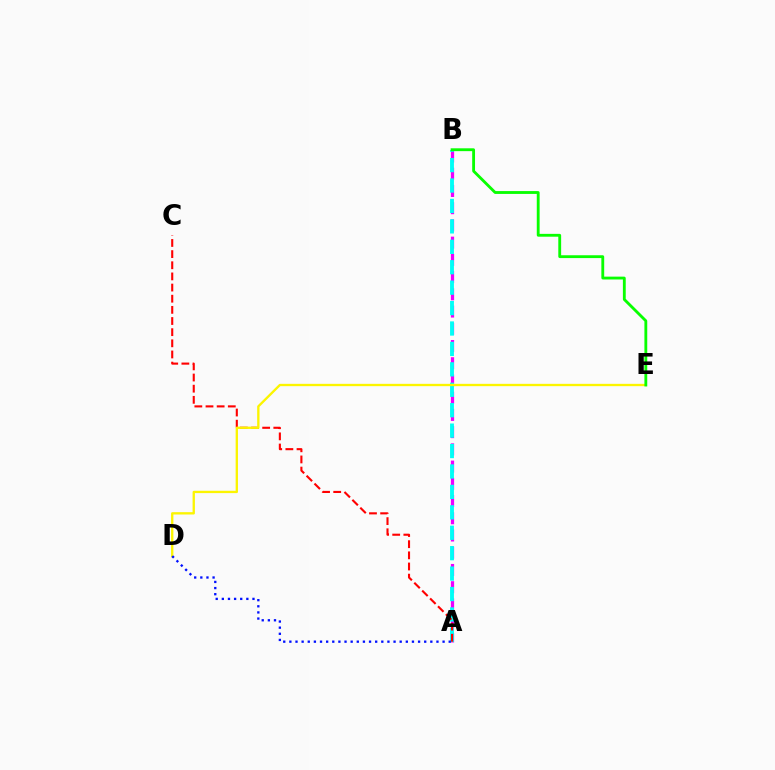{('A', 'B'): [{'color': '#ee00ff', 'line_style': 'dashed', 'thickness': 2.34}, {'color': '#00fff6', 'line_style': 'dashed', 'thickness': 2.77}], ('A', 'C'): [{'color': '#ff0000', 'line_style': 'dashed', 'thickness': 1.51}], ('D', 'E'): [{'color': '#fcf500', 'line_style': 'solid', 'thickness': 1.68}], ('B', 'E'): [{'color': '#08ff00', 'line_style': 'solid', 'thickness': 2.04}], ('A', 'D'): [{'color': '#0010ff', 'line_style': 'dotted', 'thickness': 1.67}]}